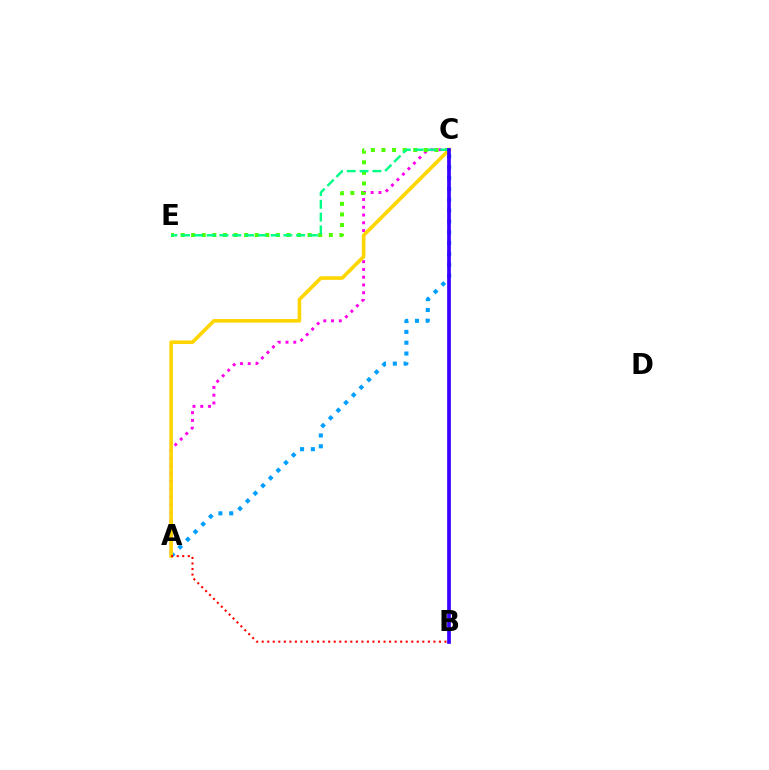{('A', 'C'): [{'color': '#ff00ed', 'line_style': 'dotted', 'thickness': 2.11}, {'color': '#009eff', 'line_style': 'dotted', 'thickness': 2.94}, {'color': '#ffd500', 'line_style': 'solid', 'thickness': 2.59}], ('C', 'E'): [{'color': '#4fff00', 'line_style': 'dotted', 'thickness': 2.88}, {'color': '#00ff86', 'line_style': 'dashed', 'thickness': 1.74}], ('A', 'B'): [{'color': '#ff0000', 'line_style': 'dotted', 'thickness': 1.51}], ('B', 'C'): [{'color': '#3700ff', 'line_style': 'solid', 'thickness': 2.67}]}